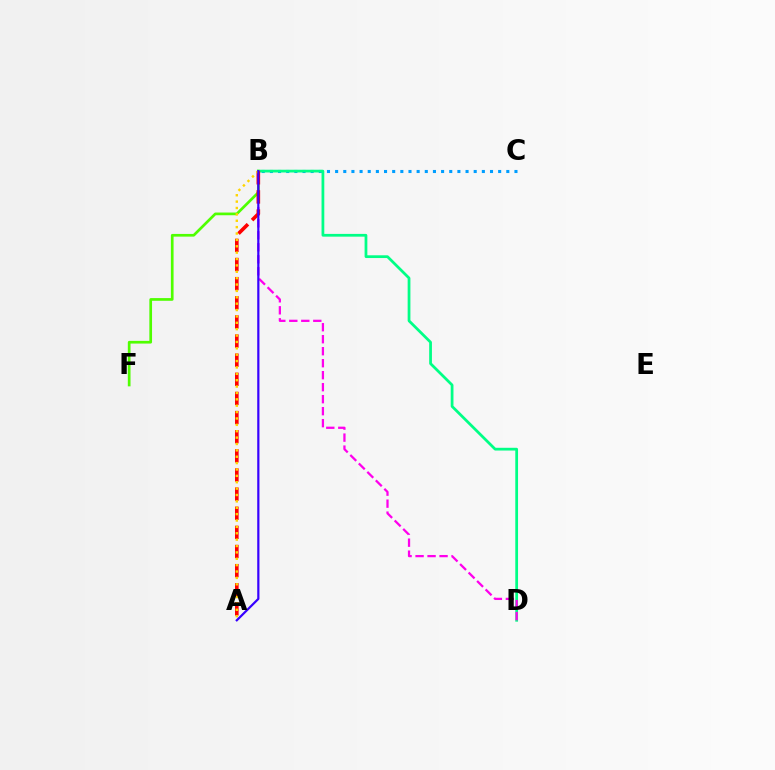{('B', 'C'): [{'color': '#009eff', 'line_style': 'dotted', 'thickness': 2.21}], ('B', 'D'): [{'color': '#00ff86', 'line_style': 'solid', 'thickness': 1.98}, {'color': '#ff00ed', 'line_style': 'dashed', 'thickness': 1.63}], ('B', 'F'): [{'color': '#4fff00', 'line_style': 'solid', 'thickness': 1.94}], ('A', 'B'): [{'color': '#ff0000', 'line_style': 'dashed', 'thickness': 2.6}, {'color': '#ffd500', 'line_style': 'dotted', 'thickness': 1.73}, {'color': '#3700ff', 'line_style': 'solid', 'thickness': 1.59}]}